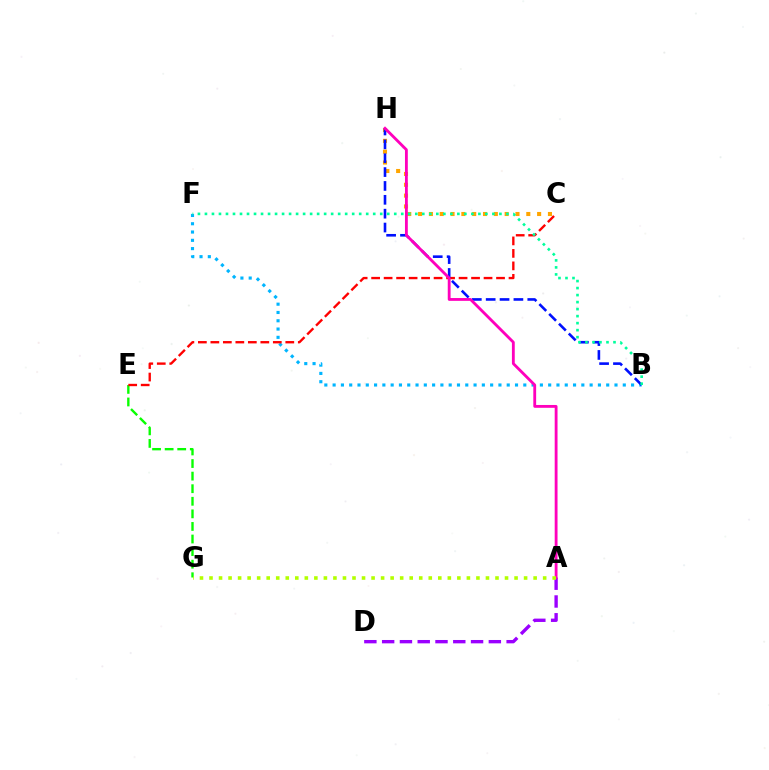{('E', 'G'): [{'color': '#08ff00', 'line_style': 'dashed', 'thickness': 1.71}], ('A', 'D'): [{'color': '#9b00ff', 'line_style': 'dashed', 'thickness': 2.42}], ('C', 'H'): [{'color': '#ffa500', 'line_style': 'dotted', 'thickness': 2.94}], ('B', 'F'): [{'color': '#00b5ff', 'line_style': 'dotted', 'thickness': 2.25}, {'color': '#00ff9d', 'line_style': 'dotted', 'thickness': 1.9}], ('C', 'E'): [{'color': '#ff0000', 'line_style': 'dashed', 'thickness': 1.7}], ('B', 'H'): [{'color': '#0010ff', 'line_style': 'dashed', 'thickness': 1.88}], ('A', 'H'): [{'color': '#ff00bd', 'line_style': 'solid', 'thickness': 2.04}], ('A', 'G'): [{'color': '#b3ff00', 'line_style': 'dotted', 'thickness': 2.59}]}